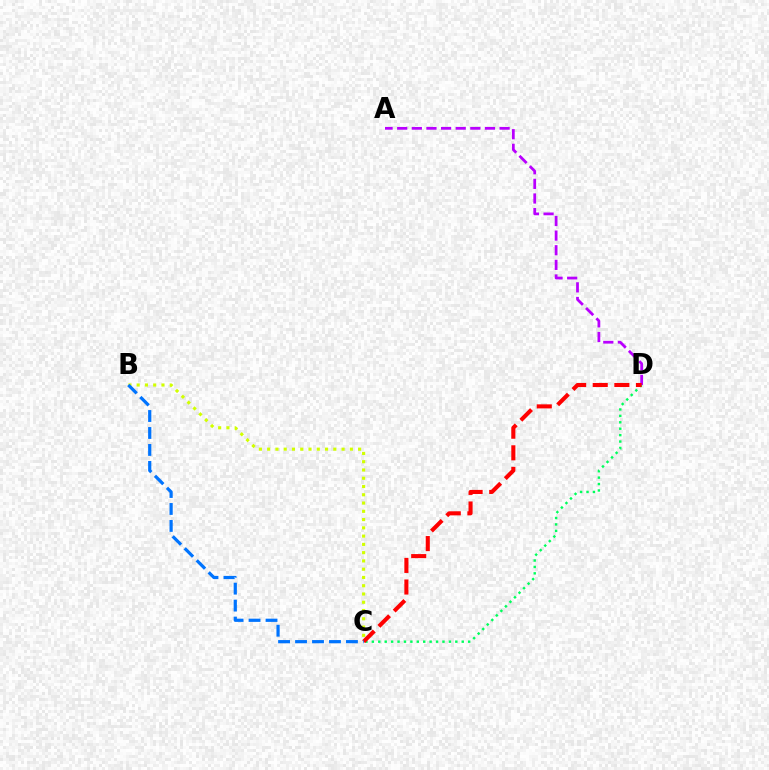{('C', 'D'): [{'color': '#00ff5c', 'line_style': 'dotted', 'thickness': 1.74}, {'color': '#ff0000', 'line_style': 'dashed', 'thickness': 2.94}], ('A', 'D'): [{'color': '#b900ff', 'line_style': 'dashed', 'thickness': 1.99}], ('B', 'C'): [{'color': '#d1ff00', 'line_style': 'dotted', 'thickness': 2.25}, {'color': '#0074ff', 'line_style': 'dashed', 'thickness': 2.31}]}